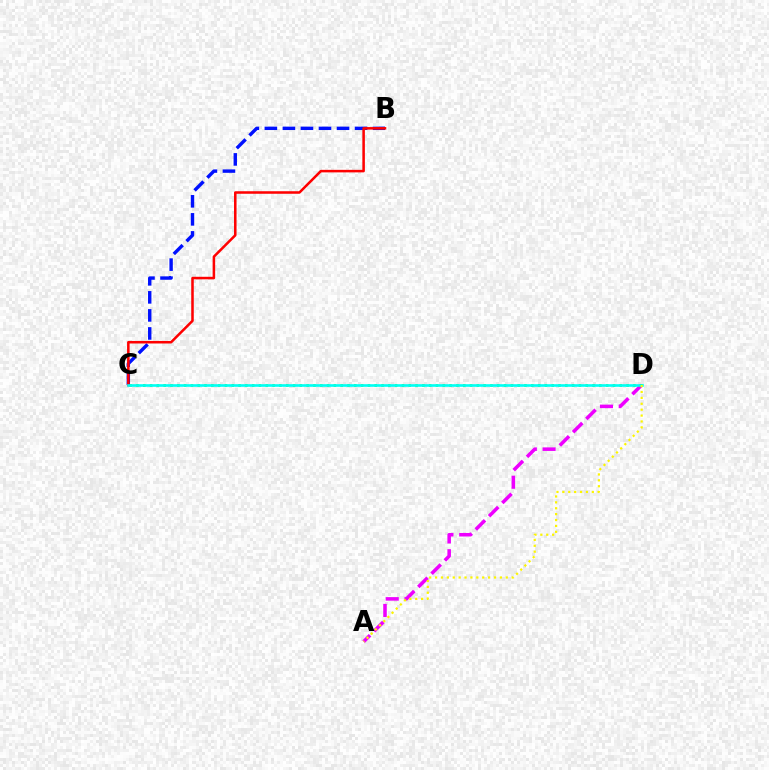{('A', 'D'): [{'color': '#ee00ff', 'line_style': 'dashed', 'thickness': 2.55}, {'color': '#fcf500', 'line_style': 'dotted', 'thickness': 1.6}], ('B', 'C'): [{'color': '#0010ff', 'line_style': 'dashed', 'thickness': 2.45}, {'color': '#ff0000', 'line_style': 'solid', 'thickness': 1.82}], ('C', 'D'): [{'color': '#08ff00', 'line_style': 'dotted', 'thickness': 1.85}, {'color': '#00fff6', 'line_style': 'solid', 'thickness': 1.89}]}